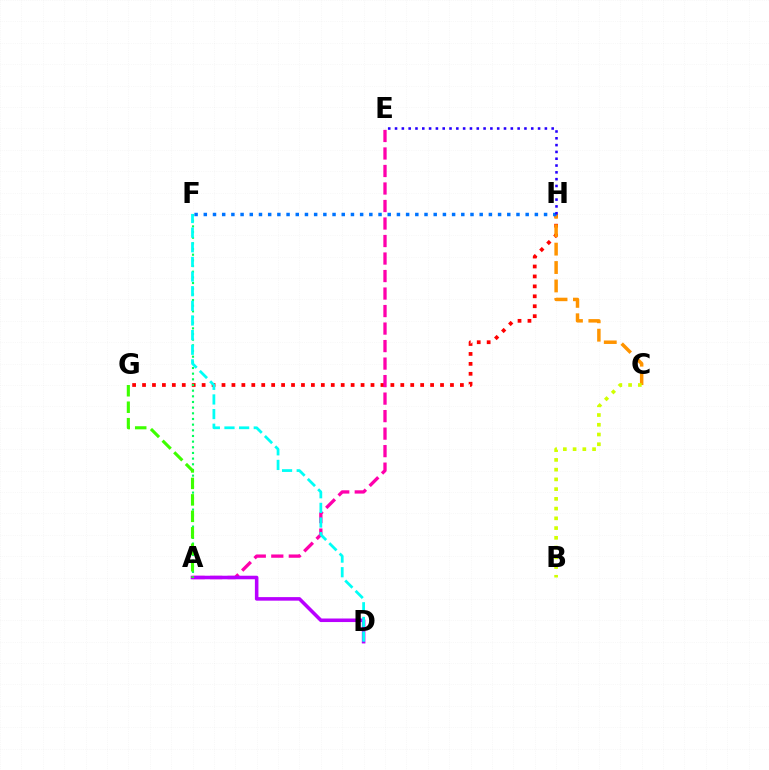{('G', 'H'): [{'color': '#ff0000', 'line_style': 'dotted', 'thickness': 2.7}], ('A', 'E'): [{'color': '#ff00ac', 'line_style': 'dashed', 'thickness': 2.38}], ('C', 'H'): [{'color': '#ff9400', 'line_style': 'dashed', 'thickness': 2.5}], ('A', 'D'): [{'color': '#b900ff', 'line_style': 'solid', 'thickness': 2.56}], ('A', 'F'): [{'color': '#00ff5c', 'line_style': 'dotted', 'thickness': 1.54}], ('F', 'H'): [{'color': '#0074ff', 'line_style': 'dotted', 'thickness': 2.5}], ('D', 'F'): [{'color': '#00fff6', 'line_style': 'dashed', 'thickness': 1.99}], ('A', 'G'): [{'color': '#3dff00', 'line_style': 'dashed', 'thickness': 2.24}], ('E', 'H'): [{'color': '#2500ff', 'line_style': 'dotted', 'thickness': 1.85}], ('B', 'C'): [{'color': '#d1ff00', 'line_style': 'dotted', 'thickness': 2.65}]}